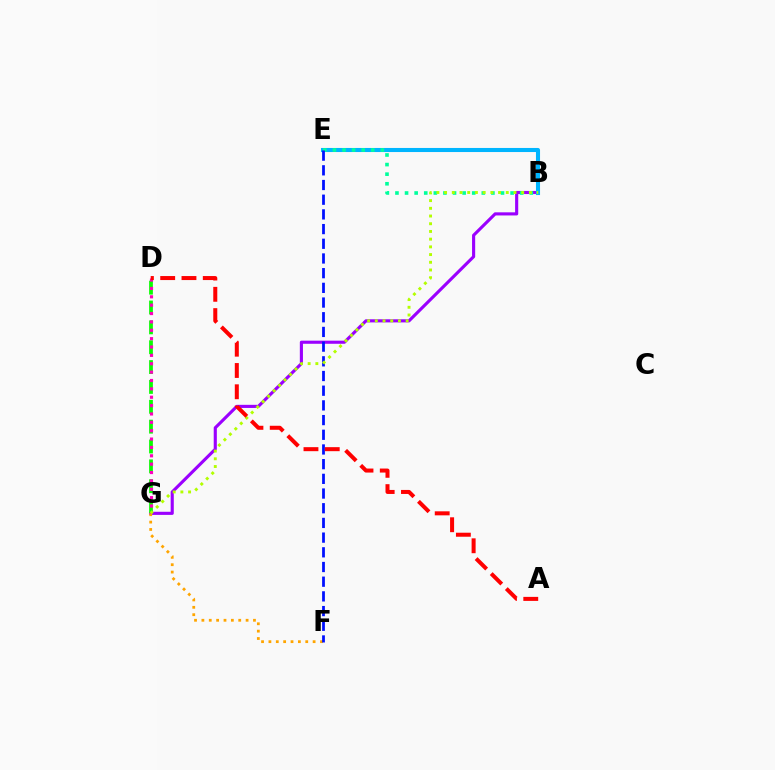{('B', 'G'): [{'color': '#9b00ff', 'line_style': 'solid', 'thickness': 2.25}, {'color': '#b3ff00', 'line_style': 'dotted', 'thickness': 2.09}], ('D', 'G'): [{'color': '#08ff00', 'line_style': 'dashed', 'thickness': 2.7}, {'color': '#ff00bd', 'line_style': 'dotted', 'thickness': 2.27}], ('B', 'E'): [{'color': '#00b5ff', 'line_style': 'solid', 'thickness': 2.94}, {'color': '#00ff9d', 'line_style': 'dotted', 'thickness': 2.61}], ('F', 'G'): [{'color': '#ffa500', 'line_style': 'dotted', 'thickness': 2.0}], ('E', 'F'): [{'color': '#0010ff', 'line_style': 'dashed', 'thickness': 2.0}], ('A', 'D'): [{'color': '#ff0000', 'line_style': 'dashed', 'thickness': 2.89}]}